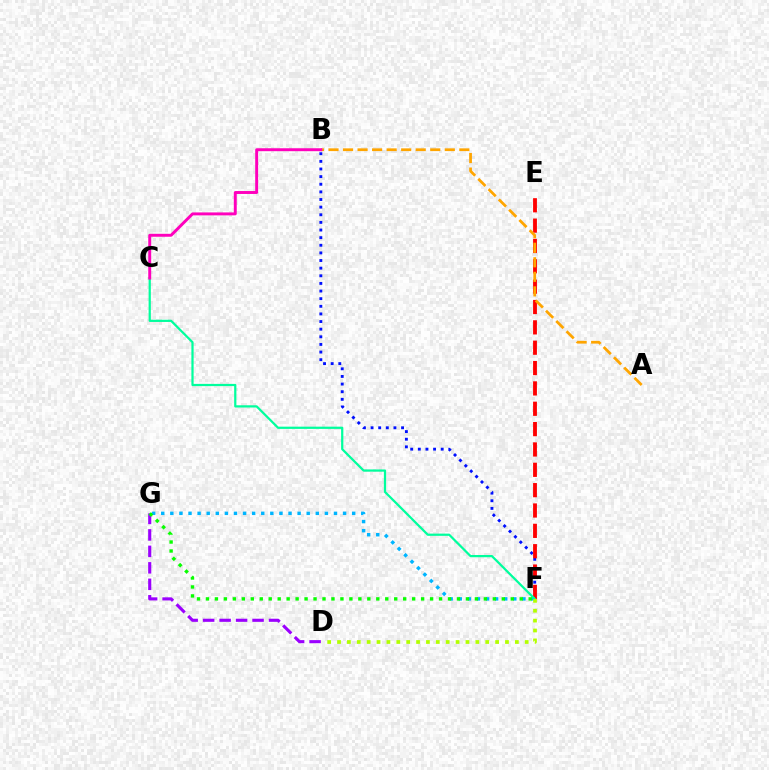{('B', 'F'): [{'color': '#0010ff', 'line_style': 'dotted', 'thickness': 2.07}], ('D', 'G'): [{'color': '#9b00ff', 'line_style': 'dashed', 'thickness': 2.24}], ('E', 'F'): [{'color': '#ff0000', 'line_style': 'dashed', 'thickness': 2.76}], ('F', 'G'): [{'color': '#00b5ff', 'line_style': 'dotted', 'thickness': 2.47}, {'color': '#08ff00', 'line_style': 'dotted', 'thickness': 2.44}], ('A', 'B'): [{'color': '#ffa500', 'line_style': 'dashed', 'thickness': 1.97}], ('C', 'F'): [{'color': '#00ff9d', 'line_style': 'solid', 'thickness': 1.6}], ('D', 'F'): [{'color': '#b3ff00', 'line_style': 'dotted', 'thickness': 2.68}], ('B', 'C'): [{'color': '#ff00bd', 'line_style': 'solid', 'thickness': 2.11}]}